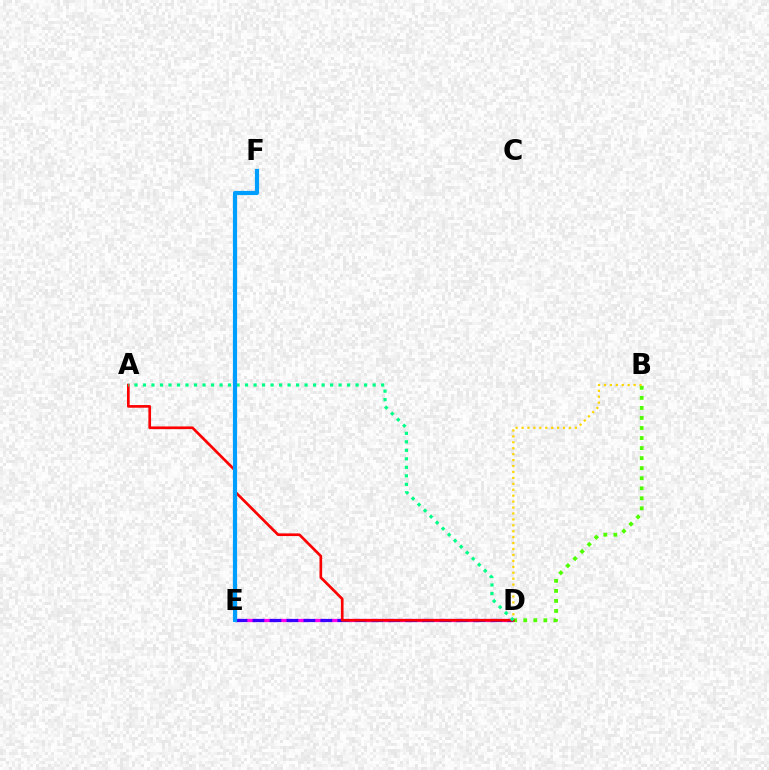{('D', 'E'): [{'color': '#ff00ed', 'line_style': 'dashed', 'thickness': 2.32}, {'color': '#3700ff', 'line_style': 'dashed', 'thickness': 2.31}], ('B', 'D'): [{'color': '#4fff00', 'line_style': 'dotted', 'thickness': 2.73}, {'color': '#ffd500', 'line_style': 'dotted', 'thickness': 1.61}], ('A', 'D'): [{'color': '#ff0000', 'line_style': 'solid', 'thickness': 1.92}, {'color': '#00ff86', 'line_style': 'dotted', 'thickness': 2.31}], ('E', 'F'): [{'color': '#009eff', 'line_style': 'solid', 'thickness': 2.99}]}